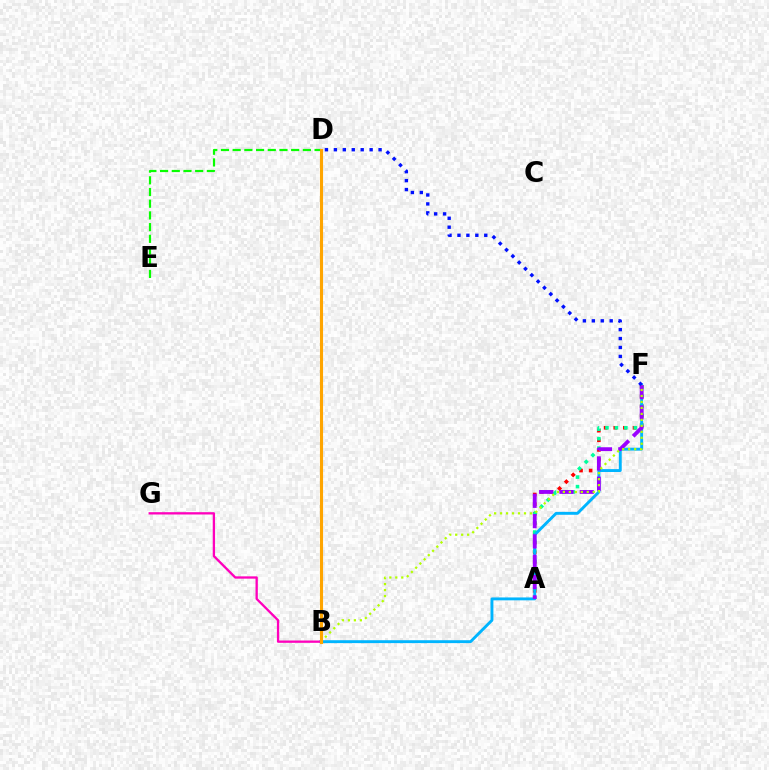{('A', 'F'): [{'color': '#ff0000', 'line_style': 'dotted', 'thickness': 2.62}, {'color': '#00ff9d', 'line_style': 'dotted', 'thickness': 2.57}, {'color': '#9b00ff', 'line_style': 'dashed', 'thickness': 2.76}], ('D', 'E'): [{'color': '#08ff00', 'line_style': 'dashed', 'thickness': 1.59}], ('B', 'F'): [{'color': '#00b5ff', 'line_style': 'solid', 'thickness': 2.09}, {'color': '#b3ff00', 'line_style': 'dotted', 'thickness': 1.62}], ('B', 'G'): [{'color': '#ff00bd', 'line_style': 'solid', 'thickness': 1.66}], ('D', 'F'): [{'color': '#0010ff', 'line_style': 'dotted', 'thickness': 2.43}], ('B', 'D'): [{'color': '#ffa500', 'line_style': 'solid', 'thickness': 2.24}]}